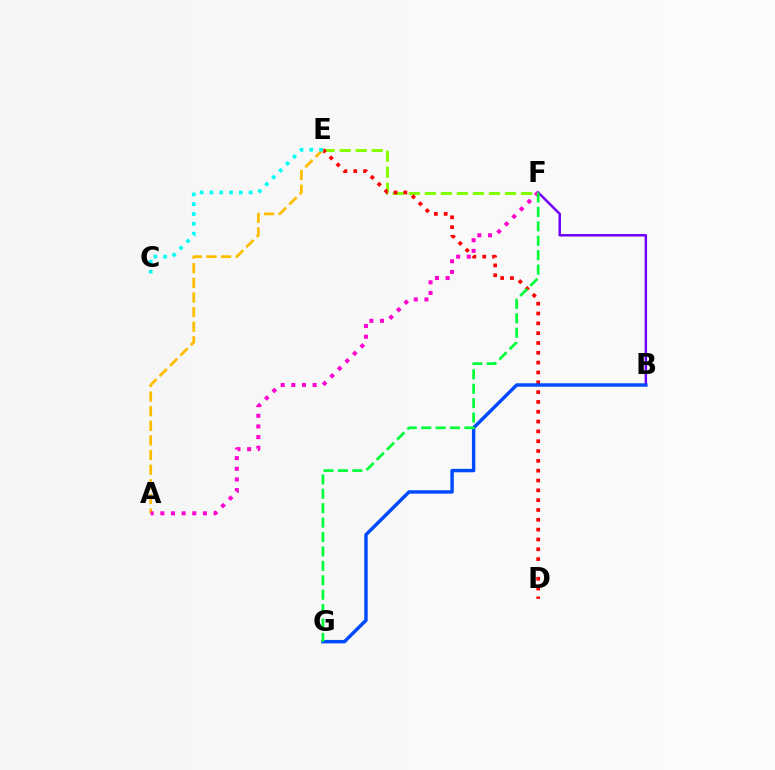{('E', 'F'): [{'color': '#84ff00', 'line_style': 'dashed', 'thickness': 2.18}], ('D', 'E'): [{'color': '#ff0000', 'line_style': 'dotted', 'thickness': 2.67}], ('A', 'E'): [{'color': '#ffbd00', 'line_style': 'dashed', 'thickness': 1.99}], ('B', 'F'): [{'color': '#7200ff', 'line_style': 'solid', 'thickness': 1.79}], ('B', 'G'): [{'color': '#004bff', 'line_style': 'solid', 'thickness': 2.47}], ('A', 'F'): [{'color': '#ff00cf', 'line_style': 'dotted', 'thickness': 2.89}], ('F', 'G'): [{'color': '#00ff39', 'line_style': 'dashed', 'thickness': 1.96}], ('C', 'E'): [{'color': '#00fff6', 'line_style': 'dotted', 'thickness': 2.66}]}